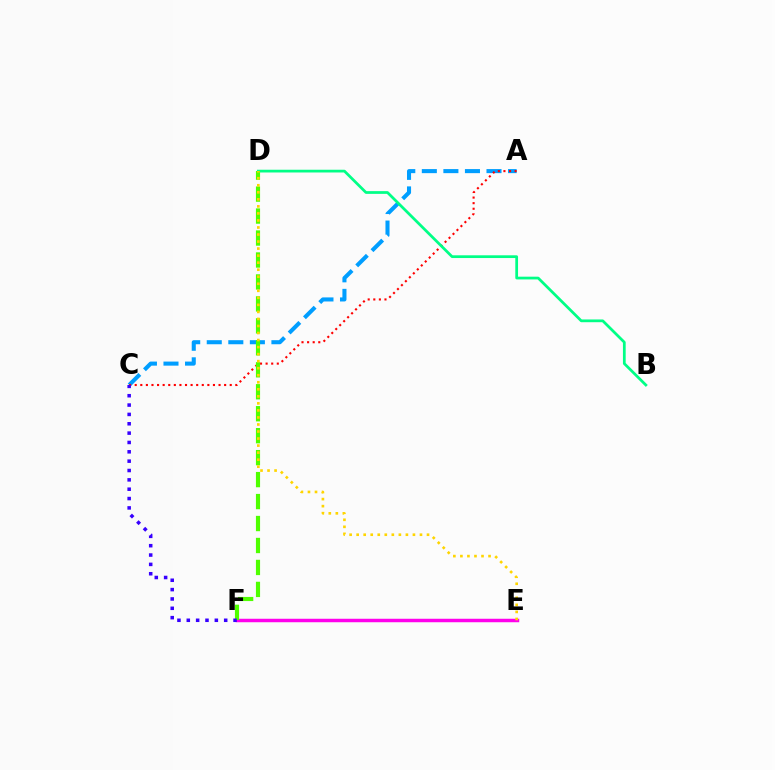{('A', 'C'): [{'color': '#009eff', 'line_style': 'dashed', 'thickness': 2.93}, {'color': '#ff0000', 'line_style': 'dotted', 'thickness': 1.52}], ('B', 'D'): [{'color': '#00ff86', 'line_style': 'solid', 'thickness': 1.97}], ('E', 'F'): [{'color': '#ff00ed', 'line_style': 'solid', 'thickness': 2.5}], ('D', 'F'): [{'color': '#4fff00', 'line_style': 'dashed', 'thickness': 2.98}], ('C', 'F'): [{'color': '#3700ff', 'line_style': 'dotted', 'thickness': 2.54}], ('D', 'E'): [{'color': '#ffd500', 'line_style': 'dotted', 'thickness': 1.91}]}